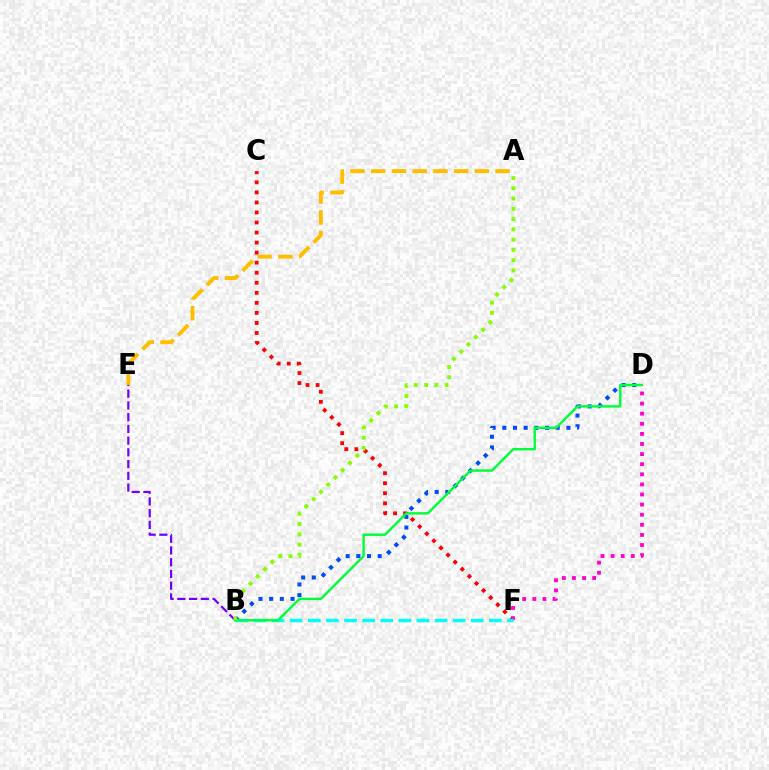{('C', 'F'): [{'color': '#ff0000', 'line_style': 'dotted', 'thickness': 2.73}], ('B', 'E'): [{'color': '#7200ff', 'line_style': 'dashed', 'thickness': 1.59}], ('A', 'E'): [{'color': '#ffbd00', 'line_style': 'dashed', 'thickness': 2.82}], ('D', 'F'): [{'color': '#ff00cf', 'line_style': 'dotted', 'thickness': 2.75}], ('B', 'D'): [{'color': '#004bff', 'line_style': 'dotted', 'thickness': 2.9}, {'color': '#00ff39', 'line_style': 'solid', 'thickness': 1.74}], ('B', 'F'): [{'color': '#00fff6', 'line_style': 'dashed', 'thickness': 2.46}], ('A', 'B'): [{'color': '#84ff00', 'line_style': 'dotted', 'thickness': 2.79}]}